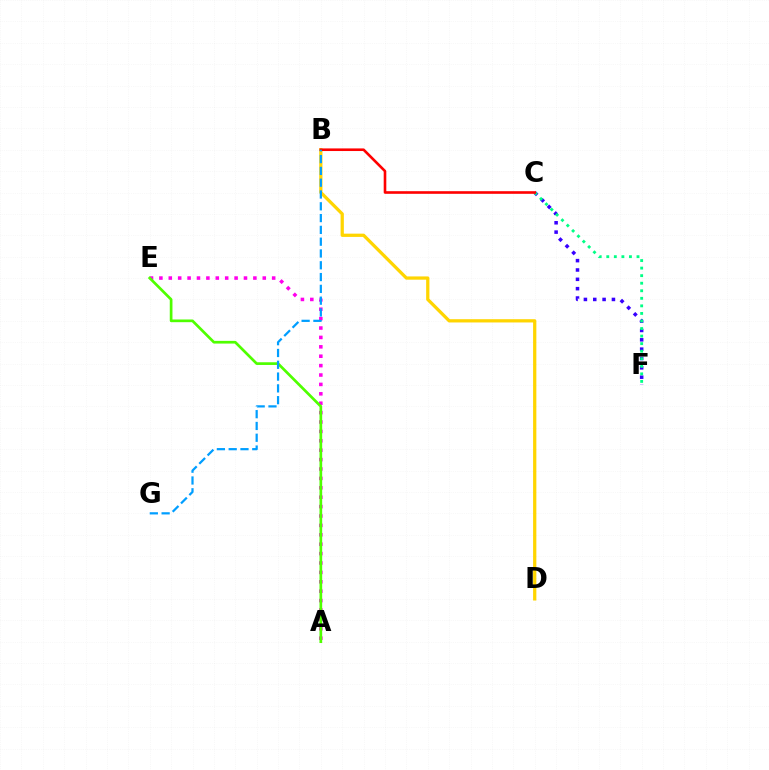{('B', 'D'): [{'color': '#ffd500', 'line_style': 'solid', 'thickness': 2.35}], ('A', 'E'): [{'color': '#ff00ed', 'line_style': 'dotted', 'thickness': 2.55}, {'color': '#4fff00', 'line_style': 'solid', 'thickness': 1.94}], ('C', 'F'): [{'color': '#3700ff', 'line_style': 'dotted', 'thickness': 2.54}, {'color': '#00ff86', 'line_style': 'dotted', 'thickness': 2.05}], ('B', 'C'): [{'color': '#ff0000', 'line_style': 'solid', 'thickness': 1.88}], ('B', 'G'): [{'color': '#009eff', 'line_style': 'dashed', 'thickness': 1.6}]}